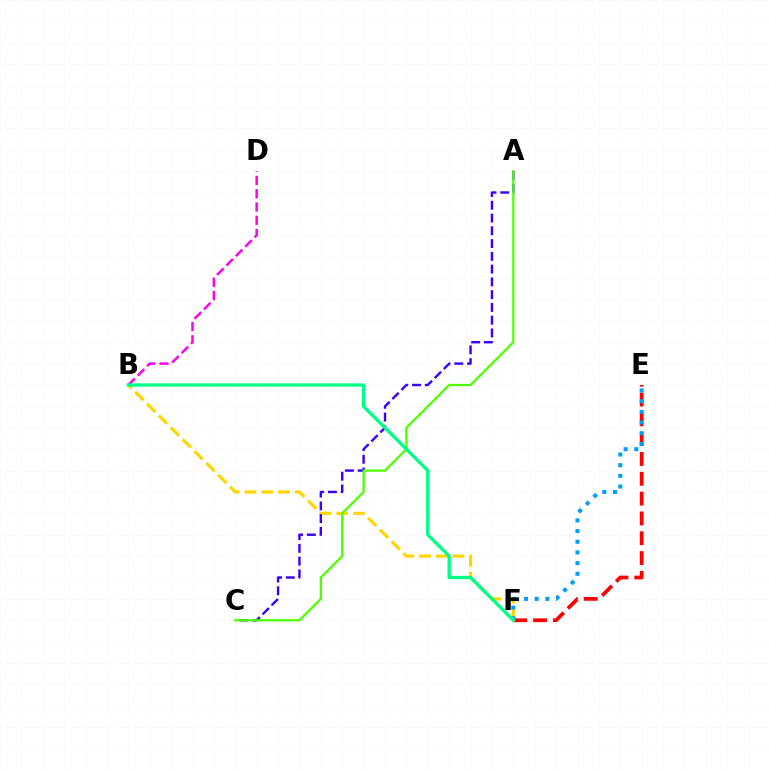{('B', 'F'): [{'color': '#ffd500', 'line_style': 'dashed', 'thickness': 2.28}, {'color': '#00ff86', 'line_style': 'solid', 'thickness': 2.38}], ('A', 'C'): [{'color': '#3700ff', 'line_style': 'dashed', 'thickness': 1.73}, {'color': '#4fff00', 'line_style': 'solid', 'thickness': 1.63}], ('E', 'F'): [{'color': '#ff0000', 'line_style': 'dashed', 'thickness': 2.69}, {'color': '#009eff', 'line_style': 'dotted', 'thickness': 2.9}], ('B', 'D'): [{'color': '#ff00ed', 'line_style': 'dashed', 'thickness': 1.8}]}